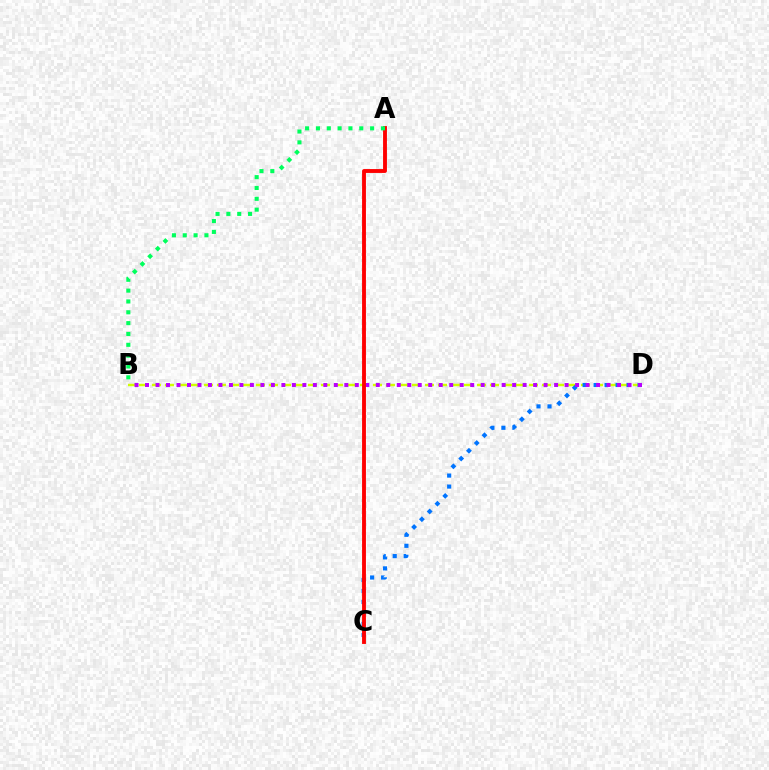{('B', 'D'): [{'color': '#d1ff00', 'line_style': 'dashed', 'thickness': 1.77}, {'color': '#b900ff', 'line_style': 'dotted', 'thickness': 2.85}], ('C', 'D'): [{'color': '#0074ff', 'line_style': 'dotted', 'thickness': 2.99}], ('A', 'C'): [{'color': '#ff0000', 'line_style': 'solid', 'thickness': 2.78}], ('A', 'B'): [{'color': '#00ff5c', 'line_style': 'dotted', 'thickness': 2.94}]}